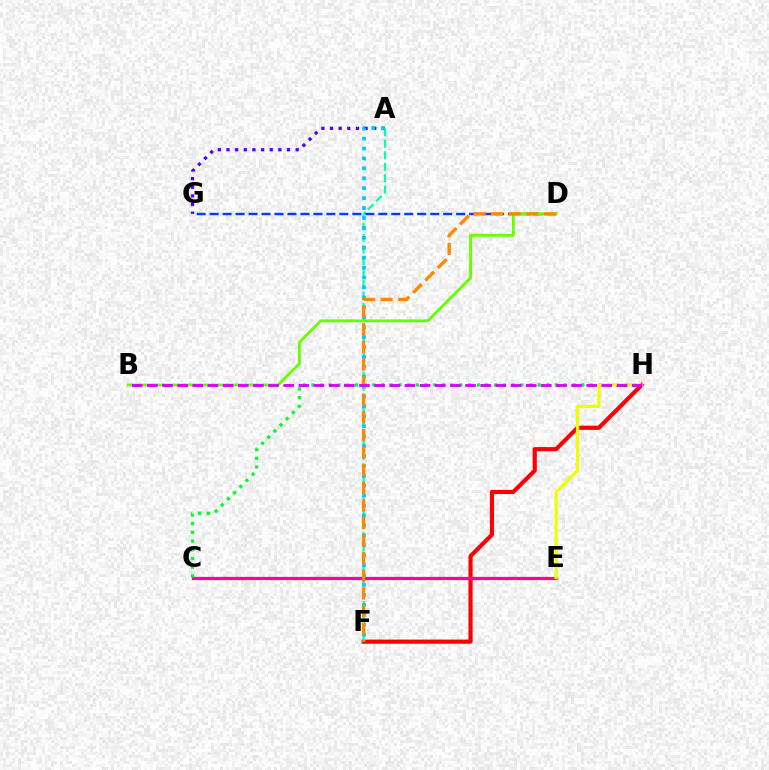{('A', 'G'): [{'color': '#4f00ff', 'line_style': 'dotted', 'thickness': 2.35}], ('F', 'H'): [{'color': '#ff0000', 'line_style': 'solid', 'thickness': 3.0}], ('C', 'E'): [{'color': '#ff00a0', 'line_style': 'solid', 'thickness': 2.34}], ('C', 'H'): [{'color': '#00ff27', 'line_style': 'dotted', 'thickness': 2.37}], ('A', 'F'): [{'color': '#00ffaf', 'line_style': 'dashed', 'thickness': 1.56}, {'color': '#00c7ff', 'line_style': 'dotted', 'thickness': 2.69}], ('D', 'G'): [{'color': '#003fff', 'line_style': 'dashed', 'thickness': 1.76}], ('E', 'H'): [{'color': '#eeff00', 'line_style': 'solid', 'thickness': 2.31}], ('B', 'D'): [{'color': '#66ff00', 'line_style': 'solid', 'thickness': 2.04}], ('D', 'F'): [{'color': '#ff8800', 'line_style': 'dashed', 'thickness': 2.39}], ('B', 'H'): [{'color': '#d600ff', 'line_style': 'dashed', 'thickness': 2.06}]}